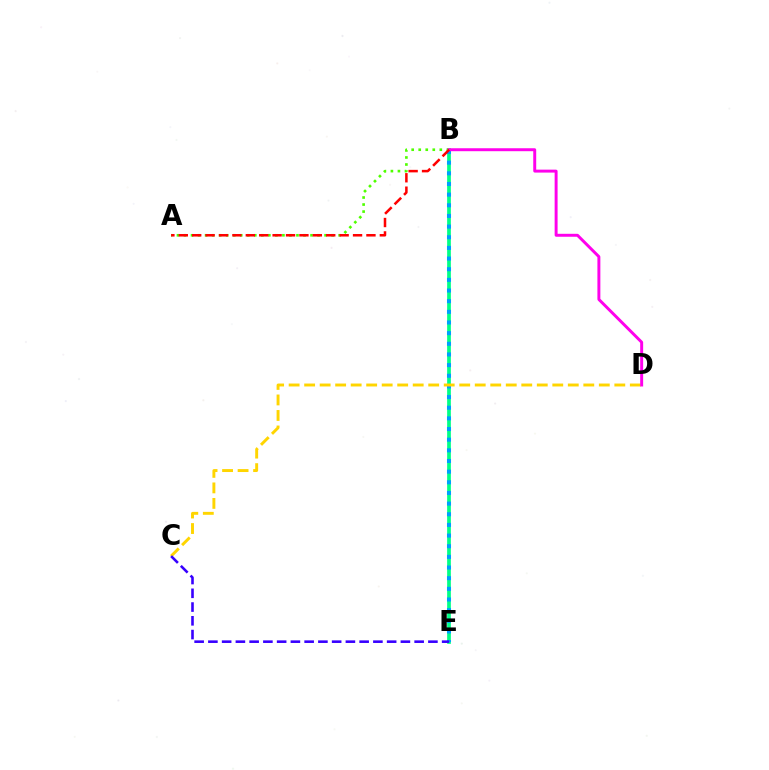{('B', 'E'): [{'color': '#00ff86', 'line_style': 'solid', 'thickness': 2.68}, {'color': '#009eff', 'line_style': 'dotted', 'thickness': 2.89}], ('A', 'B'): [{'color': '#4fff00', 'line_style': 'dotted', 'thickness': 1.91}, {'color': '#ff0000', 'line_style': 'dashed', 'thickness': 1.82}], ('C', 'D'): [{'color': '#ffd500', 'line_style': 'dashed', 'thickness': 2.11}], ('B', 'D'): [{'color': '#ff00ed', 'line_style': 'solid', 'thickness': 2.12}], ('C', 'E'): [{'color': '#3700ff', 'line_style': 'dashed', 'thickness': 1.87}]}